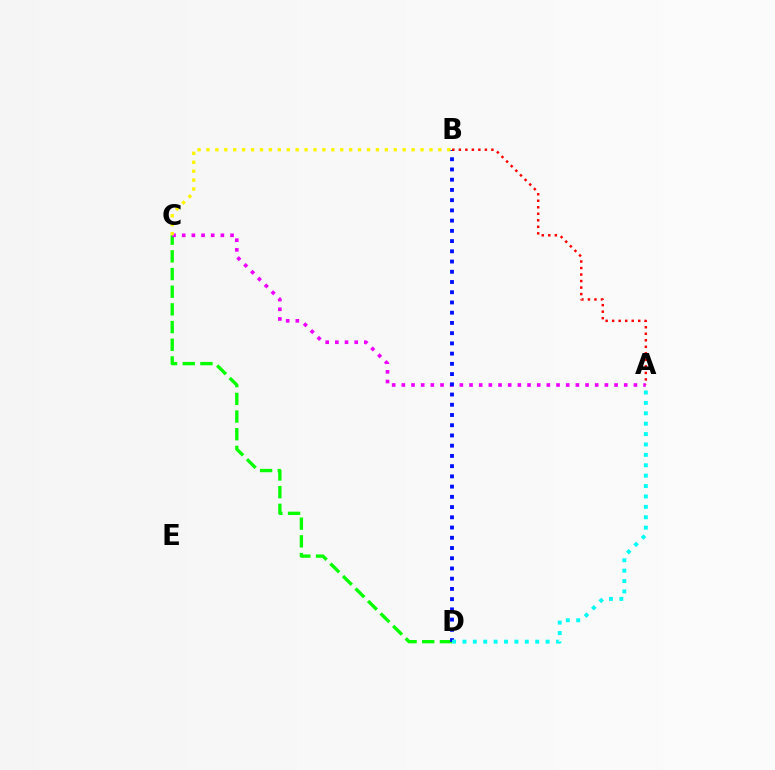{('C', 'D'): [{'color': '#08ff00', 'line_style': 'dashed', 'thickness': 2.4}], ('A', 'C'): [{'color': '#ee00ff', 'line_style': 'dotted', 'thickness': 2.63}], ('B', 'D'): [{'color': '#0010ff', 'line_style': 'dotted', 'thickness': 2.78}], ('A', 'B'): [{'color': '#ff0000', 'line_style': 'dotted', 'thickness': 1.77}], ('A', 'D'): [{'color': '#00fff6', 'line_style': 'dotted', 'thickness': 2.82}], ('B', 'C'): [{'color': '#fcf500', 'line_style': 'dotted', 'thickness': 2.42}]}